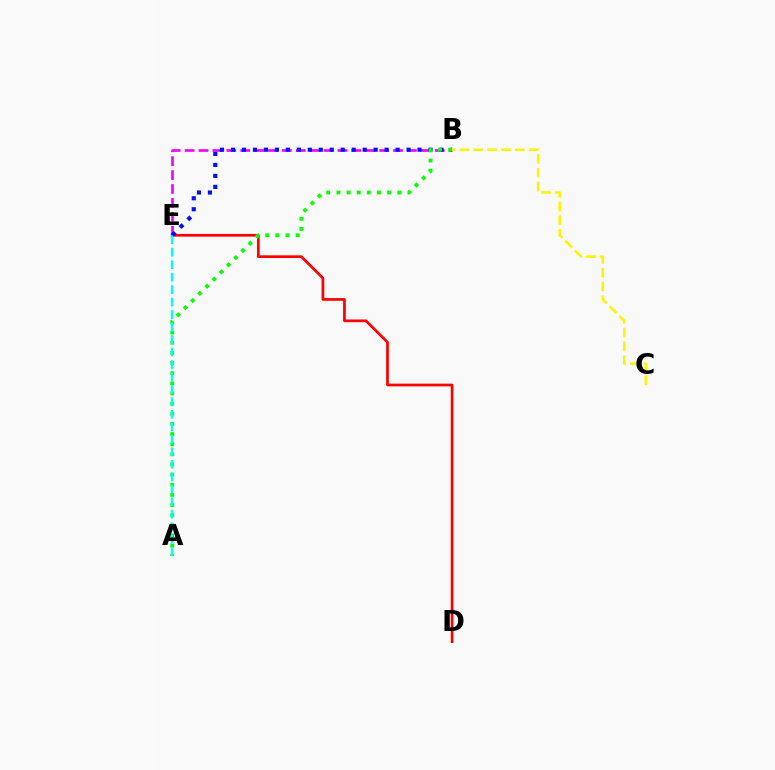{('D', 'E'): [{'color': '#ff0000', 'line_style': 'solid', 'thickness': 1.95}], ('B', 'E'): [{'color': '#ee00ff', 'line_style': 'dashed', 'thickness': 1.89}, {'color': '#0010ff', 'line_style': 'dotted', 'thickness': 2.98}], ('A', 'B'): [{'color': '#08ff00', 'line_style': 'dotted', 'thickness': 2.76}], ('A', 'E'): [{'color': '#00fff6', 'line_style': 'dashed', 'thickness': 1.69}], ('B', 'C'): [{'color': '#fcf500', 'line_style': 'dashed', 'thickness': 1.88}]}